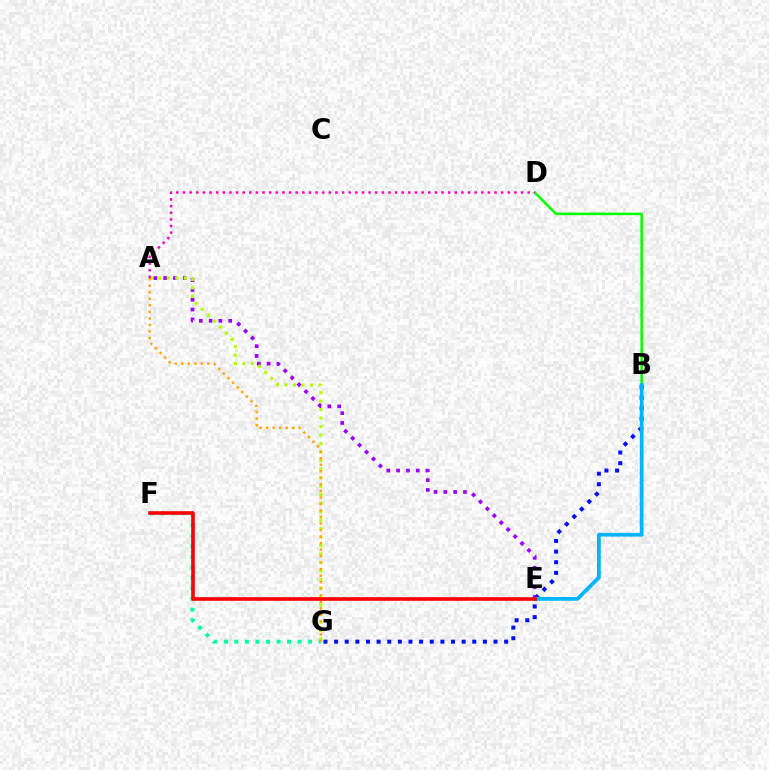{('F', 'G'): [{'color': '#00ff9d', 'line_style': 'dotted', 'thickness': 2.87}], ('A', 'E'): [{'color': '#9b00ff', 'line_style': 'dotted', 'thickness': 2.66}], ('A', 'G'): [{'color': '#b3ff00', 'line_style': 'dotted', 'thickness': 2.31}, {'color': '#ffa500', 'line_style': 'dotted', 'thickness': 1.77}], ('B', 'G'): [{'color': '#0010ff', 'line_style': 'dotted', 'thickness': 2.89}], ('B', 'D'): [{'color': '#08ff00', 'line_style': 'solid', 'thickness': 1.83}], ('B', 'E'): [{'color': '#00b5ff', 'line_style': 'solid', 'thickness': 2.71}], ('E', 'F'): [{'color': '#ff0000', 'line_style': 'solid', 'thickness': 2.6}], ('A', 'D'): [{'color': '#ff00bd', 'line_style': 'dotted', 'thickness': 1.8}]}